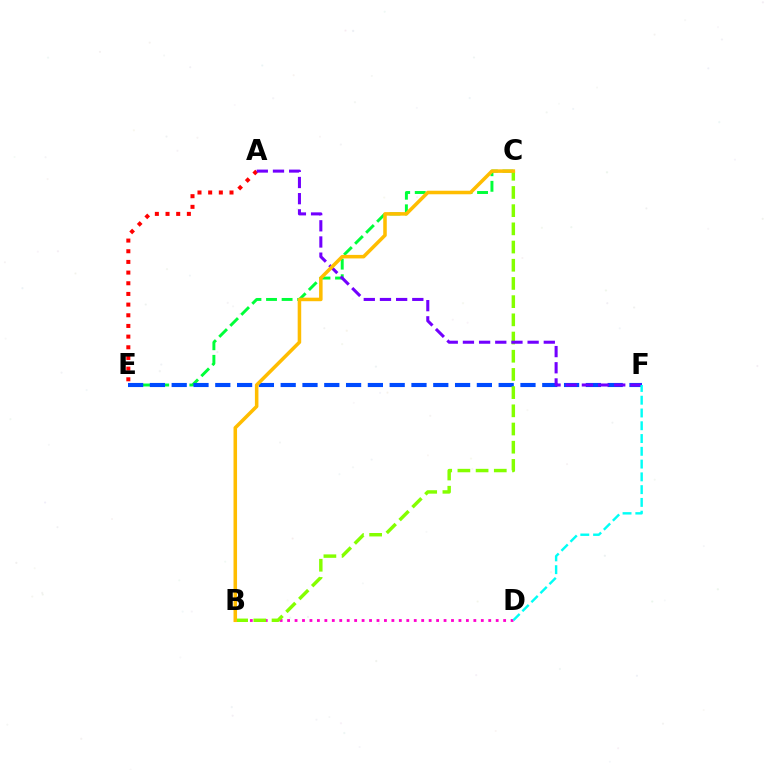{('B', 'D'): [{'color': '#ff00cf', 'line_style': 'dotted', 'thickness': 2.02}], ('C', 'E'): [{'color': '#00ff39', 'line_style': 'dashed', 'thickness': 2.12}], ('E', 'F'): [{'color': '#004bff', 'line_style': 'dashed', 'thickness': 2.96}], ('B', 'C'): [{'color': '#84ff00', 'line_style': 'dashed', 'thickness': 2.47}, {'color': '#ffbd00', 'line_style': 'solid', 'thickness': 2.55}], ('A', 'E'): [{'color': '#ff0000', 'line_style': 'dotted', 'thickness': 2.9}], ('A', 'F'): [{'color': '#7200ff', 'line_style': 'dashed', 'thickness': 2.2}], ('D', 'F'): [{'color': '#00fff6', 'line_style': 'dashed', 'thickness': 1.74}]}